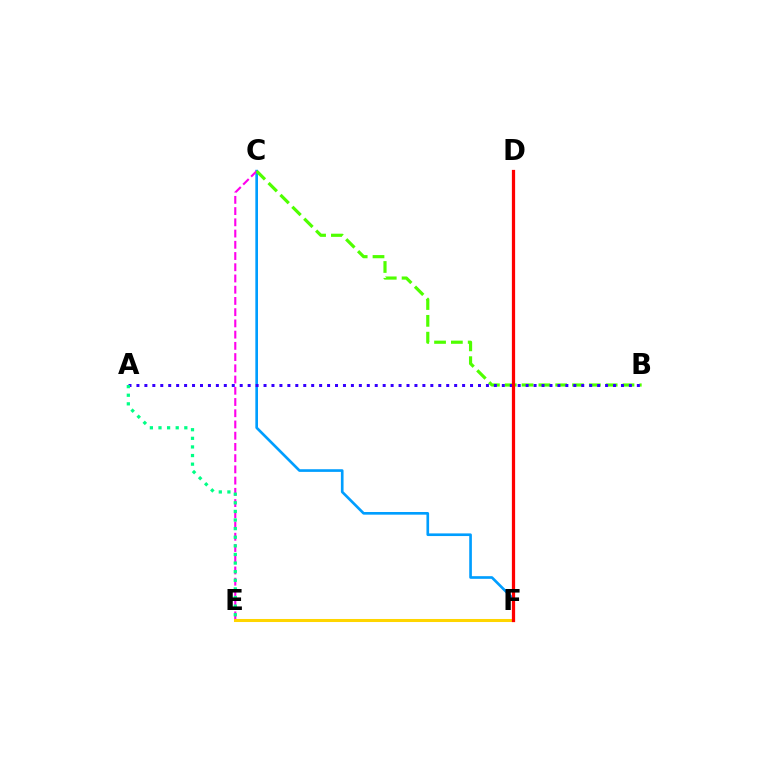{('C', 'F'): [{'color': '#009eff', 'line_style': 'solid', 'thickness': 1.91}], ('C', 'E'): [{'color': '#ff00ed', 'line_style': 'dashed', 'thickness': 1.53}], ('B', 'C'): [{'color': '#4fff00', 'line_style': 'dashed', 'thickness': 2.29}], ('E', 'F'): [{'color': '#ffd500', 'line_style': 'solid', 'thickness': 2.19}], ('A', 'B'): [{'color': '#3700ff', 'line_style': 'dotted', 'thickness': 2.16}], ('A', 'E'): [{'color': '#00ff86', 'line_style': 'dotted', 'thickness': 2.34}], ('D', 'F'): [{'color': '#ff0000', 'line_style': 'solid', 'thickness': 2.34}]}